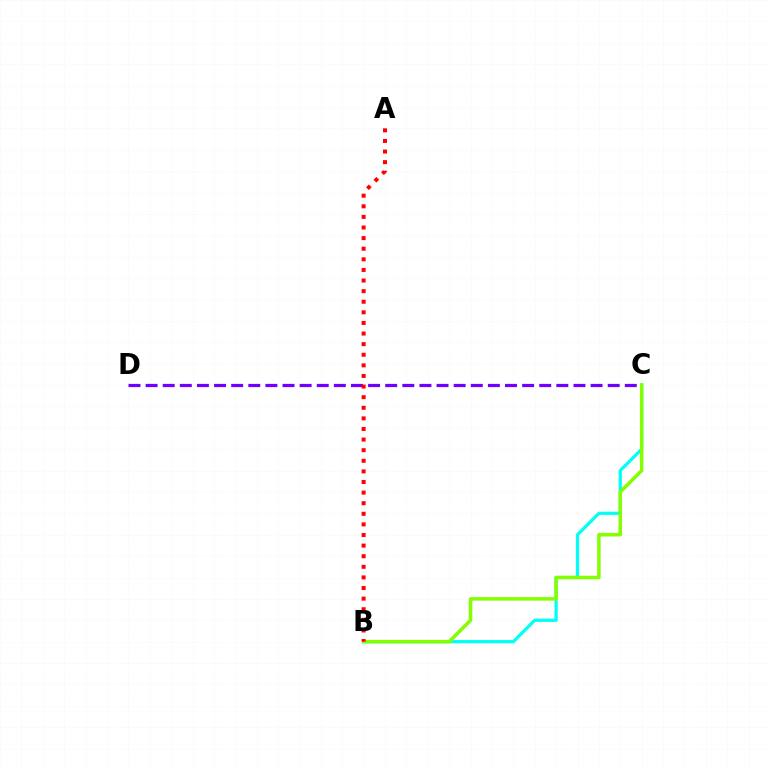{('C', 'D'): [{'color': '#7200ff', 'line_style': 'dashed', 'thickness': 2.33}], ('B', 'C'): [{'color': '#00fff6', 'line_style': 'solid', 'thickness': 2.32}, {'color': '#84ff00', 'line_style': 'solid', 'thickness': 2.52}], ('A', 'B'): [{'color': '#ff0000', 'line_style': 'dotted', 'thickness': 2.88}]}